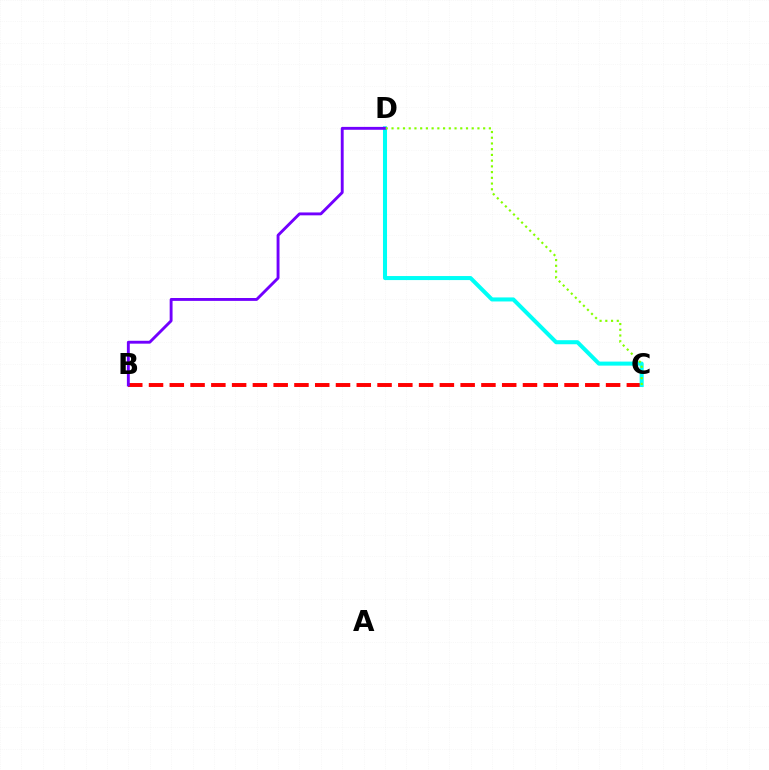{('B', 'C'): [{'color': '#ff0000', 'line_style': 'dashed', 'thickness': 2.82}], ('C', 'D'): [{'color': '#00fff6', 'line_style': 'solid', 'thickness': 2.91}, {'color': '#84ff00', 'line_style': 'dotted', 'thickness': 1.56}], ('B', 'D'): [{'color': '#7200ff', 'line_style': 'solid', 'thickness': 2.08}]}